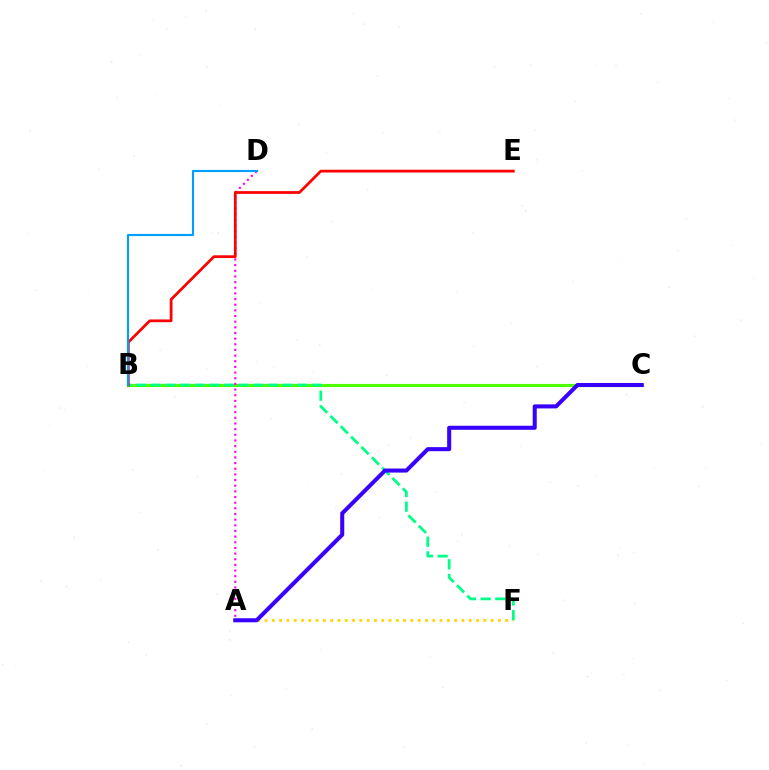{('A', 'F'): [{'color': '#ffd500', 'line_style': 'dotted', 'thickness': 1.98}], ('B', 'C'): [{'color': '#4fff00', 'line_style': 'solid', 'thickness': 2.24}], ('A', 'D'): [{'color': '#ff00ed', 'line_style': 'dotted', 'thickness': 1.54}], ('B', 'F'): [{'color': '#00ff86', 'line_style': 'dashed', 'thickness': 1.99}], ('B', 'E'): [{'color': '#ff0000', 'line_style': 'solid', 'thickness': 1.98}], ('B', 'D'): [{'color': '#009eff', 'line_style': 'solid', 'thickness': 1.55}], ('A', 'C'): [{'color': '#3700ff', 'line_style': 'solid', 'thickness': 2.91}]}